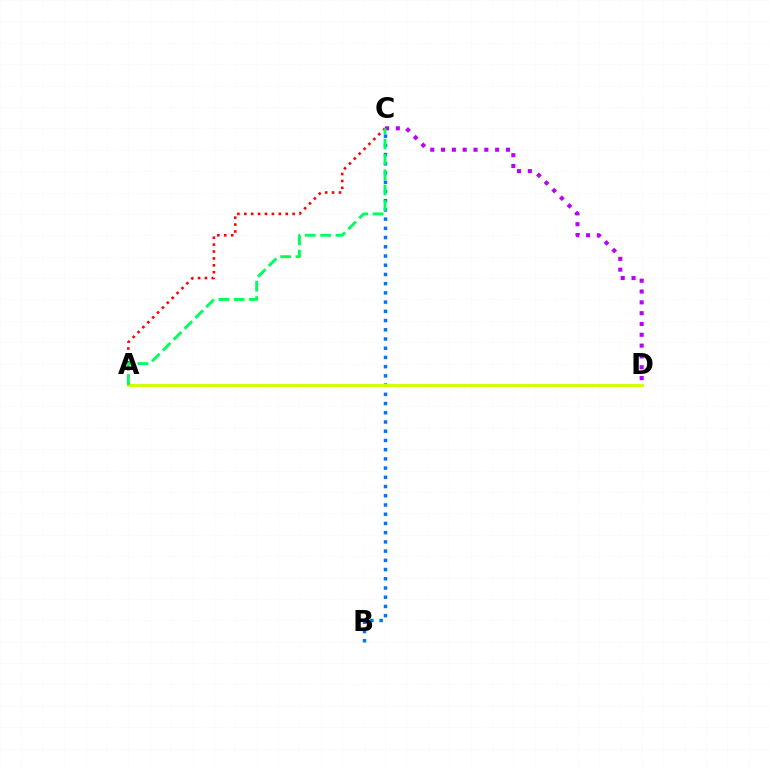{('B', 'C'): [{'color': '#0074ff', 'line_style': 'dotted', 'thickness': 2.51}], ('C', 'D'): [{'color': '#b900ff', 'line_style': 'dotted', 'thickness': 2.94}], ('A', 'C'): [{'color': '#ff0000', 'line_style': 'dotted', 'thickness': 1.88}, {'color': '#00ff5c', 'line_style': 'dashed', 'thickness': 2.08}], ('A', 'D'): [{'color': '#d1ff00', 'line_style': 'solid', 'thickness': 2.1}]}